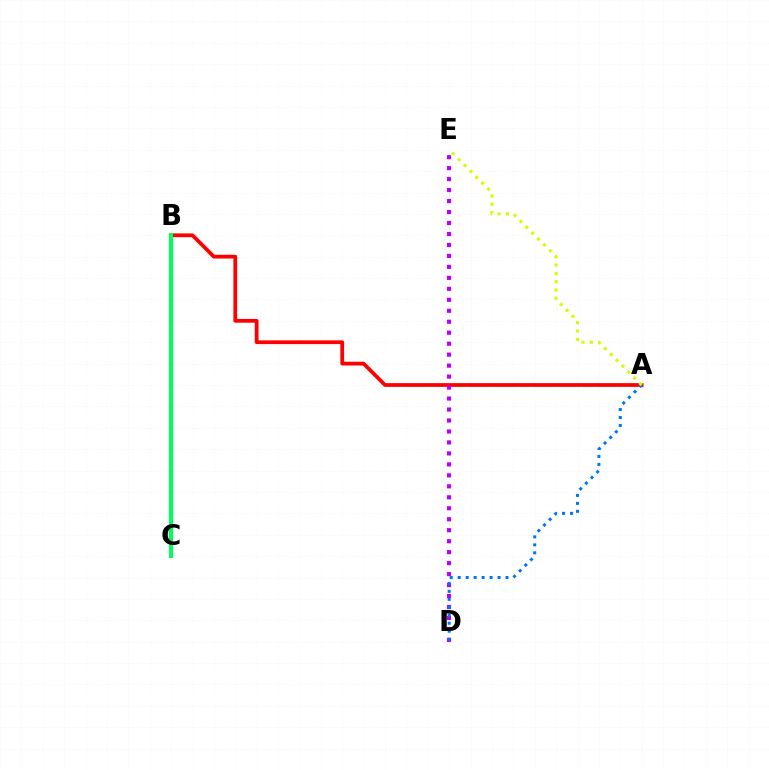{('A', 'B'): [{'color': '#ff0000', 'line_style': 'solid', 'thickness': 2.71}], ('D', 'E'): [{'color': '#b900ff', 'line_style': 'dotted', 'thickness': 2.98}], ('A', 'D'): [{'color': '#0074ff', 'line_style': 'dotted', 'thickness': 2.17}], ('B', 'C'): [{'color': '#00ff5c', 'line_style': 'solid', 'thickness': 2.96}], ('A', 'E'): [{'color': '#d1ff00', 'line_style': 'dotted', 'thickness': 2.26}]}